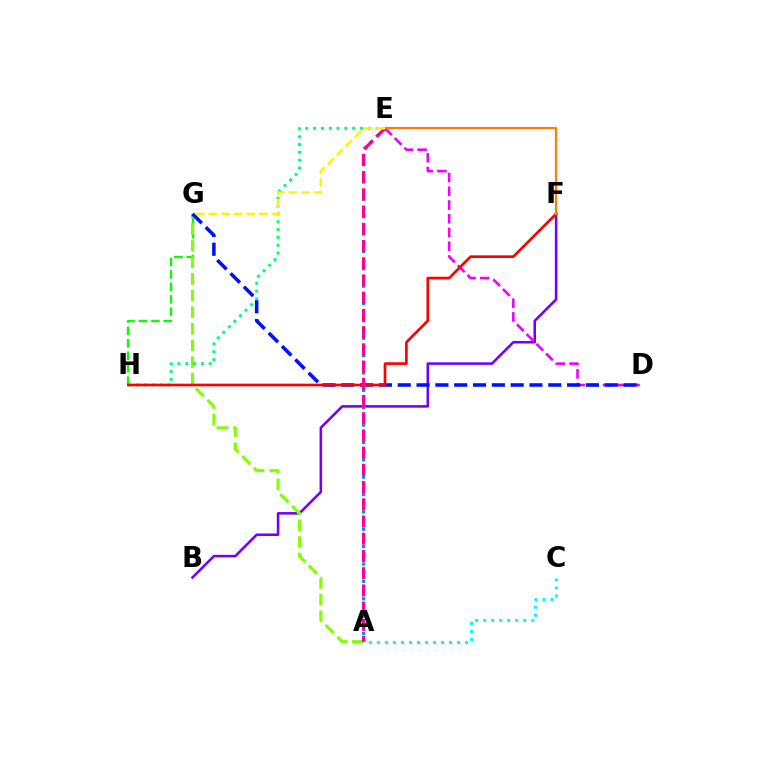{('B', 'F'): [{'color': '#7200ff', 'line_style': 'solid', 'thickness': 1.84}], ('A', 'C'): [{'color': '#00fff6', 'line_style': 'dotted', 'thickness': 2.18}], ('D', 'E'): [{'color': '#ee00ff', 'line_style': 'dashed', 'thickness': 1.86}], ('G', 'H'): [{'color': '#08ff00', 'line_style': 'dashed', 'thickness': 1.69}], ('A', 'G'): [{'color': '#84ff00', 'line_style': 'dashed', 'thickness': 2.26}], ('E', 'H'): [{'color': '#00ff74', 'line_style': 'dotted', 'thickness': 2.13}], ('D', 'G'): [{'color': '#0010ff', 'line_style': 'dashed', 'thickness': 2.56}], ('A', 'E'): [{'color': '#008cff', 'line_style': 'dotted', 'thickness': 2.36}, {'color': '#ff0094', 'line_style': 'dashed', 'thickness': 2.34}], ('F', 'H'): [{'color': '#ff0000', 'line_style': 'solid', 'thickness': 1.93}], ('E', 'F'): [{'color': '#ff7c00', 'line_style': 'solid', 'thickness': 1.56}], ('E', 'G'): [{'color': '#fcf500', 'line_style': 'dashed', 'thickness': 1.72}]}